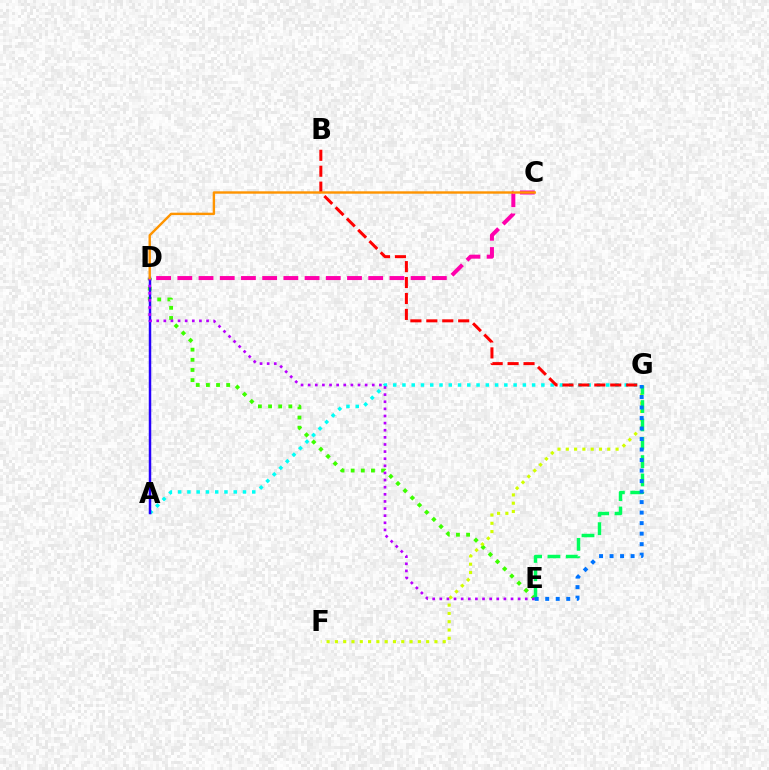{('D', 'E'): [{'color': '#3dff00', 'line_style': 'dotted', 'thickness': 2.76}, {'color': '#b900ff', 'line_style': 'dotted', 'thickness': 1.93}], ('A', 'G'): [{'color': '#00fff6', 'line_style': 'dotted', 'thickness': 2.52}], ('C', 'D'): [{'color': '#ff00ac', 'line_style': 'dashed', 'thickness': 2.88}, {'color': '#ff9400', 'line_style': 'solid', 'thickness': 1.73}], ('A', 'D'): [{'color': '#2500ff', 'line_style': 'solid', 'thickness': 1.79}], ('F', 'G'): [{'color': '#d1ff00', 'line_style': 'dotted', 'thickness': 2.25}], ('E', 'G'): [{'color': '#00ff5c', 'line_style': 'dashed', 'thickness': 2.49}, {'color': '#0074ff', 'line_style': 'dotted', 'thickness': 2.86}], ('B', 'G'): [{'color': '#ff0000', 'line_style': 'dashed', 'thickness': 2.16}]}